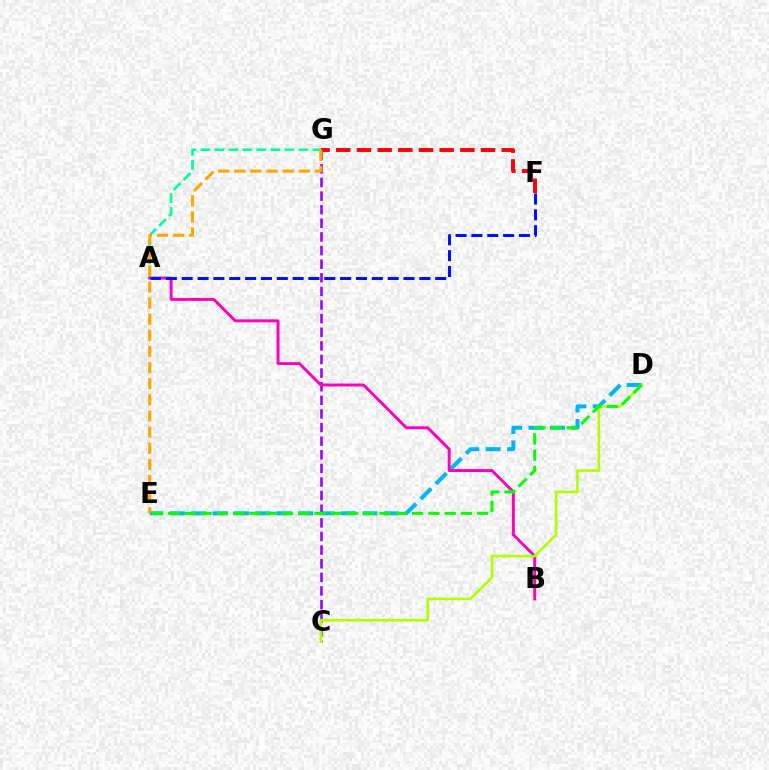{('A', 'G'): [{'color': '#00ff9d', 'line_style': 'dashed', 'thickness': 1.9}], ('D', 'E'): [{'color': '#00b5ff', 'line_style': 'dashed', 'thickness': 2.91}, {'color': '#08ff00', 'line_style': 'dashed', 'thickness': 2.21}], ('C', 'G'): [{'color': '#9b00ff', 'line_style': 'dashed', 'thickness': 1.85}], ('A', 'B'): [{'color': '#ff00bd', 'line_style': 'solid', 'thickness': 2.12}], ('C', 'D'): [{'color': '#b3ff00', 'line_style': 'solid', 'thickness': 1.9}], ('F', 'G'): [{'color': '#ff0000', 'line_style': 'dashed', 'thickness': 2.81}], ('E', 'G'): [{'color': '#ffa500', 'line_style': 'dashed', 'thickness': 2.19}], ('A', 'F'): [{'color': '#0010ff', 'line_style': 'dashed', 'thickness': 2.15}]}